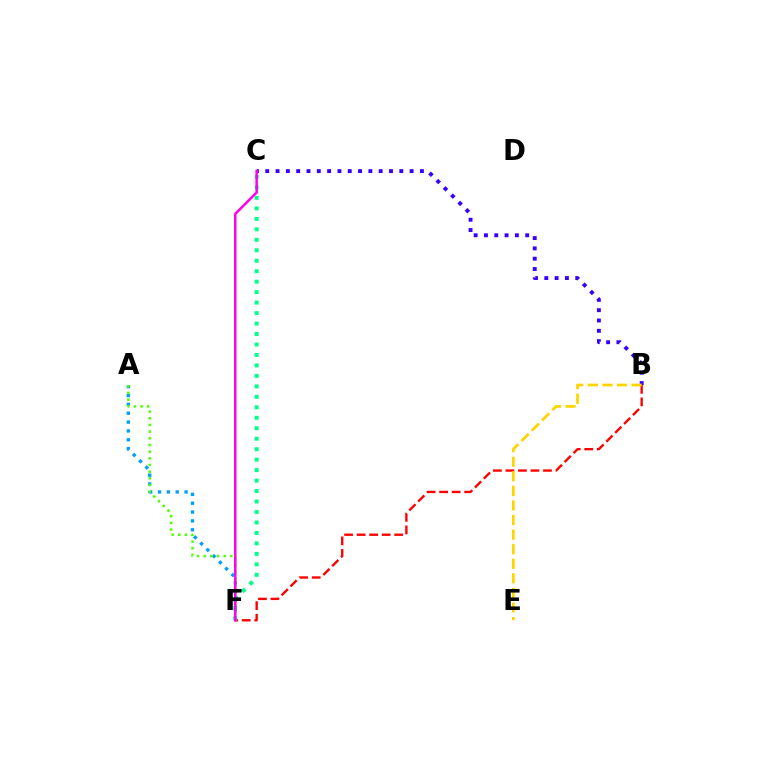{('A', 'F'): [{'color': '#009eff', 'line_style': 'dotted', 'thickness': 2.4}, {'color': '#4fff00', 'line_style': 'dotted', 'thickness': 1.81}], ('B', 'F'): [{'color': '#ff0000', 'line_style': 'dashed', 'thickness': 1.7}], ('B', 'C'): [{'color': '#3700ff', 'line_style': 'dotted', 'thickness': 2.8}], ('B', 'E'): [{'color': '#ffd500', 'line_style': 'dashed', 'thickness': 1.98}], ('C', 'F'): [{'color': '#00ff86', 'line_style': 'dotted', 'thickness': 2.84}, {'color': '#ff00ed', 'line_style': 'solid', 'thickness': 1.81}]}